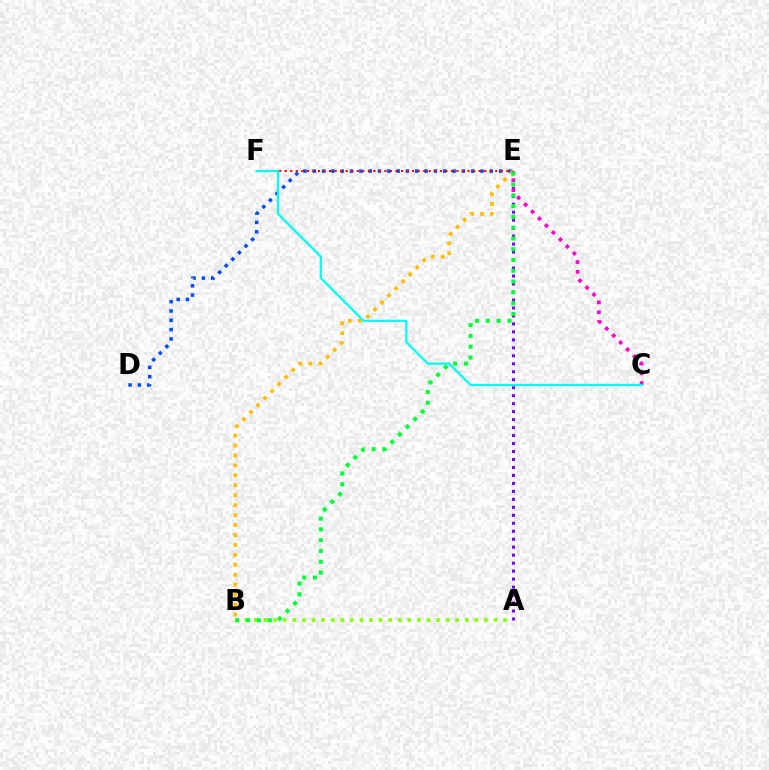{('D', 'E'): [{'color': '#004bff', 'line_style': 'dotted', 'thickness': 2.53}], ('E', 'F'): [{'color': '#ff0000', 'line_style': 'dotted', 'thickness': 1.51}], ('A', 'E'): [{'color': '#7200ff', 'line_style': 'dotted', 'thickness': 2.17}], ('B', 'E'): [{'color': '#ffbd00', 'line_style': 'dotted', 'thickness': 2.7}, {'color': '#00ff39', 'line_style': 'dotted', 'thickness': 2.93}], ('C', 'E'): [{'color': '#ff00cf', 'line_style': 'dotted', 'thickness': 2.68}], ('C', 'F'): [{'color': '#00fff6', 'line_style': 'solid', 'thickness': 1.62}], ('A', 'B'): [{'color': '#84ff00', 'line_style': 'dotted', 'thickness': 2.6}]}